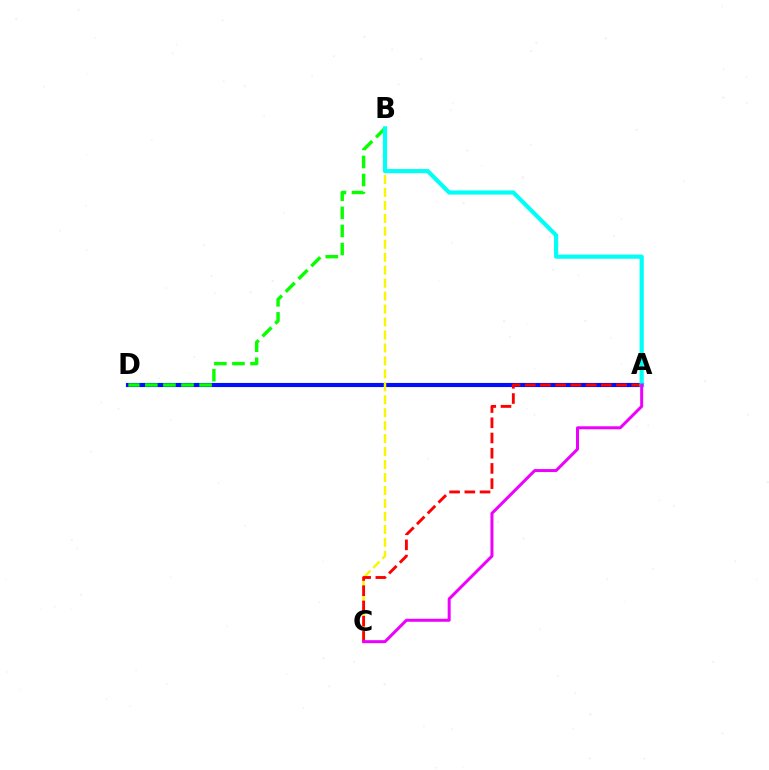{('A', 'D'): [{'color': '#0010ff', 'line_style': 'solid', 'thickness': 2.97}], ('B', 'C'): [{'color': '#fcf500', 'line_style': 'dashed', 'thickness': 1.76}], ('B', 'D'): [{'color': '#08ff00', 'line_style': 'dashed', 'thickness': 2.46}], ('A', 'C'): [{'color': '#ff0000', 'line_style': 'dashed', 'thickness': 2.07}, {'color': '#ee00ff', 'line_style': 'solid', 'thickness': 2.16}], ('A', 'B'): [{'color': '#00fff6', 'line_style': 'solid', 'thickness': 3.0}]}